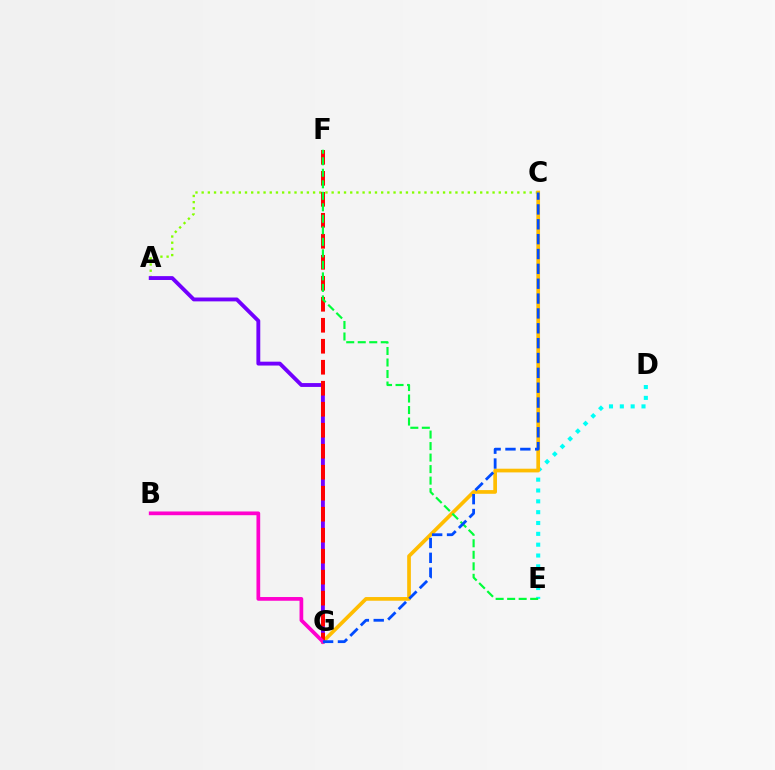{('A', 'C'): [{'color': '#84ff00', 'line_style': 'dotted', 'thickness': 1.68}], ('D', 'E'): [{'color': '#00fff6', 'line_style': 'dotted', 'thickness': 2.94}], ('A', 'G'): [{'color': '#7200ff', 'line_style': 'solid', 'thickness': 2.78}], ('C', 'G'): [{'color': '#ffbd00', 'line_style': 'solid', 'thickness': 2.66}, {'color': '#004bff', 'line_style': 'dashed', 'thickness': 2.02}], ('F', 'G'): [{'color': '#ff0000', 'line_style': 'dashed', 'thickness': 2.85}], ('B', 'G'): [{'color': '#ff00cf', 'line_style': 'solid', 'thickness': 2.68}], ('E', 'F'): [{'color': '#00ff39', 'line_style': 'dashed', 'thickness': 1.56}]}